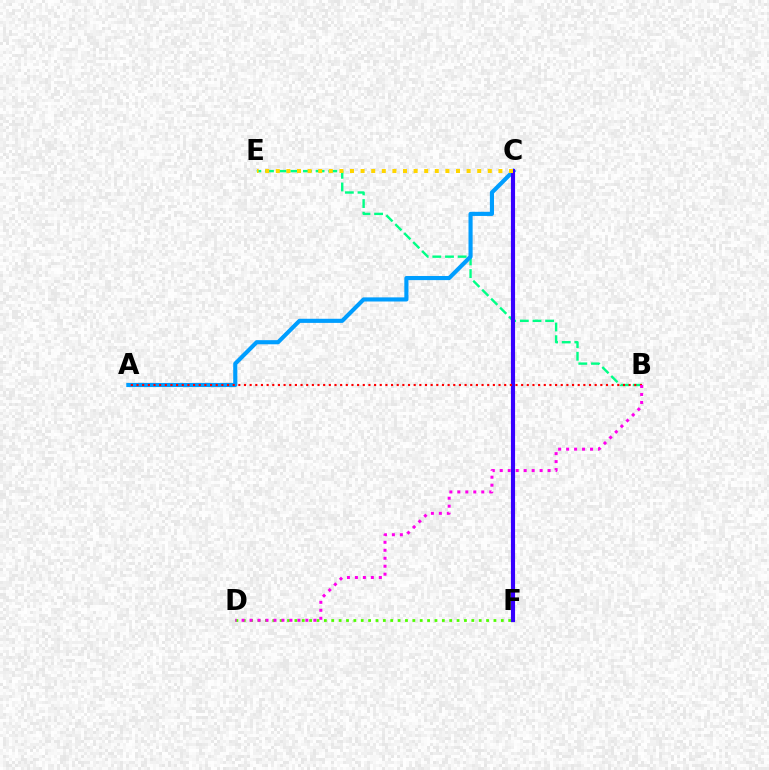{('B', 'E'): [{'color': '#00ff86', 'line_style': 'dashed', 'thickness': 1.72}], ('A', 'C'): [{'color': '#009eff', 'line_style': 'solid', 'thickness': 2.97}], ('C', 'F'): [{'color': '#3700ff', 'line_style': 'solid', 'thickness': 2.97}], ('D', 'F'): [{'color': '#4fff00', 'line_style': 'dotted', 'thickness': 2.0}], ('A', 'B'): [{'color': '#ff0000', 'line_style': 'dotted', 'thickness': 1.54}], ('B', 'D'): [{'color': '#ff00ed', 'line_style': 'dotted', 'thickness': 2.17}], ('C', 'E'): [{'color': '#ffd500', 'line_style': 'dotted', 'thickness': 2.88}]}